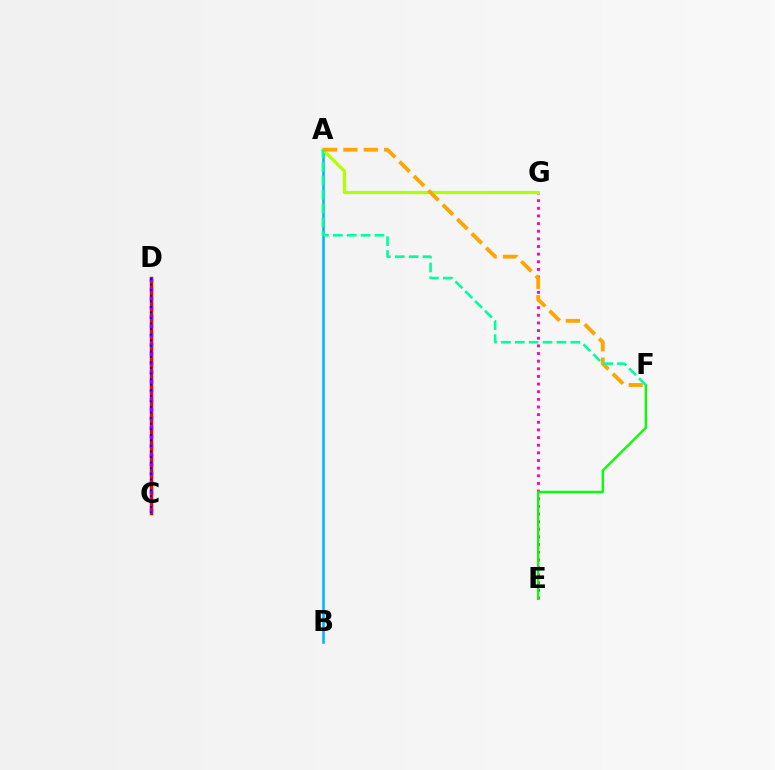{('C', 'D'): [{'color': '#ff0000', 'line_style': 'solid', 'thickness': 2.49}, {'color': '#9b00ff', 'line_style': 'dotted', 'thickness': 2.51}, {'color': '#0010ff', 'line_style': 'dotted', 'thickness': 1.51}], ('A', 'B'): [{'color': '#00b5ff', 'line_style': 'solid', 'thickness': 1.86}], ('E', 'G'): [{'color': '#ff00bd', 'line_style': 'dotted', 'thickness': 2.08}], ('E', 'F'): [{'color': '#08ff00', 'line_style': 'solid', 'thickness': 1.7}], ('A', 'G'): [{'color': '#b3ff00', 'line_style': 'solid', 'thickness': 2.31}], ('A', 'F'): [{'color': '#ffa500', 'line_style': 'dashed', 'thickness': 2.77}, {'color': '#00ff9d', 'line_style': 'dashed', 'thickness': 1.89}]}